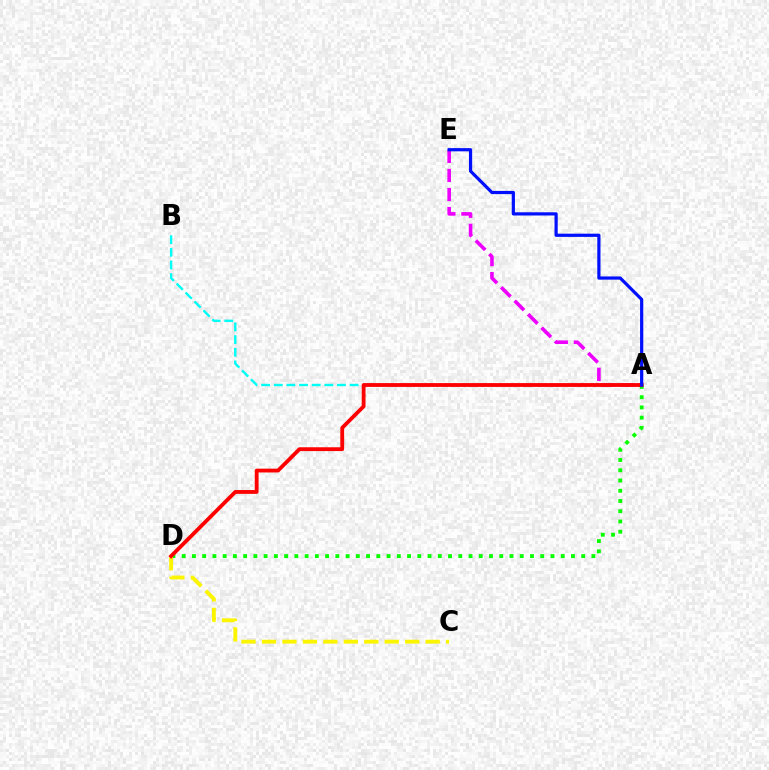{('A', 'D'): [{'color': '#08ff00', 'line_style': 'dotted', 'thickness': 2.78}, {'color': '#ff0000', 'line_style': 'solid', 'thickness': 2.75}], ('C', 'D'): [{'color': '#fcf500', 'line_style': 'dashed', 'thickness': 2.78}], ('A', 'E'): [{'color': '#ee00ff', 'line_style': 'dashed', 'thickness': 2.59}, {'color': '#0010ff', 'line_style': 'solid', 'thickness': 2.31}], ('A', 'B'): [{'color': '#00fff6', 'line_style': 'dashed', 'thickness': 1.72}]}